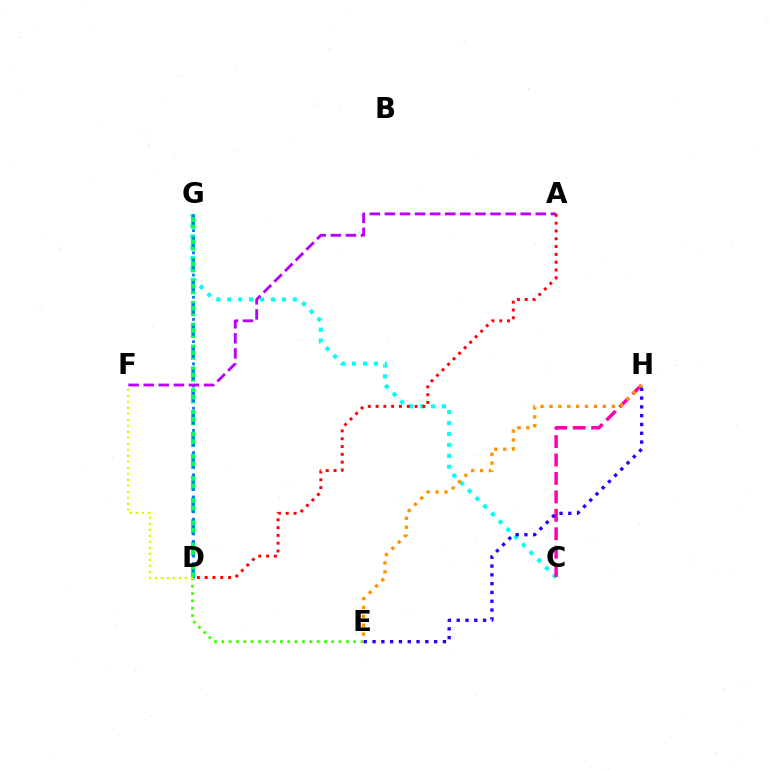{('C', 'G'): [{'color': '#00fff6', 'line_style': 'dotted', 'thickness': 2.97}], ('D', 'G'): [{'color': '#00ff5c', 'line_style': 'dashed', 'thickness': 2.96}, {'color': '#0074ff', 'line_style': 'dotted', 'thickness': 2.01}], ('C', 'H'): [{'color': '#ff00ac', 'line_style': 'dashed', 'thickness': 2.5}], ('D', 'E'): [{'color': '#3dff00', 'line_style': 'dotted', 'thickness': 1.99}], ('A', 'F'): [{'color': '#b900ff', 'line_style': 'dashed', 'thickness': 2.05}], ('D', 'F'): [{'color': '#d1ff00', 'line_style': 'dotted', 'thickness': 1.63}], ('E', 'H'): [{'color': '#ff9400', 'line_style': 'dotted', 'thickness': 2.42}, {'color': '#2500ff', 'line_style': 'dotted', 'thickness': 2.39}], ('A', 'D'): [{'color': '#ff0000', 'line_style': 'dotted', 'thickness': 2.12}]}